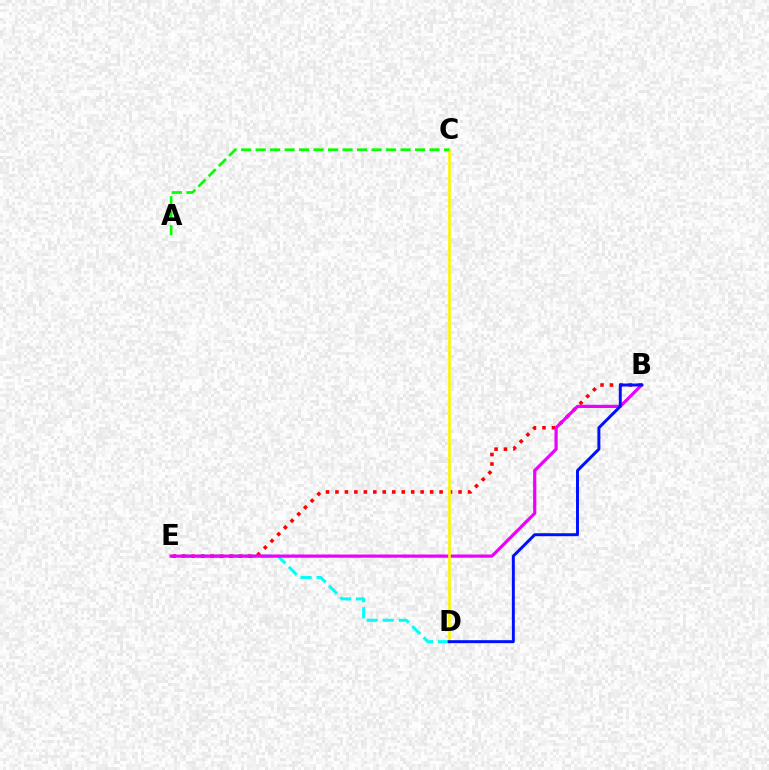{('D', 'E'): [{'color': '#00fff6', 'line_style': 'dashed', 'thickness': 2.18}], ('B', 'E'): [{'color': '#ff0000', 'line_style': 'dotted', 'thickness': 2.57}, {'color': '#ee00ff', 'line_style': 'solid', 'thickness': 2.32}], ('C', 'D'): [{'color': '#fcf500', 'line_style': 'solid', 'thickness': 1.89}], ('A', 'C'): [{'color': '#08ff00', 'line_style': 'dashed', 'thickness': 1.97}], ('B', 'D'): [{'color': '#0010ff', 'line_style': 'solid', 'thickness': 2.13}]}